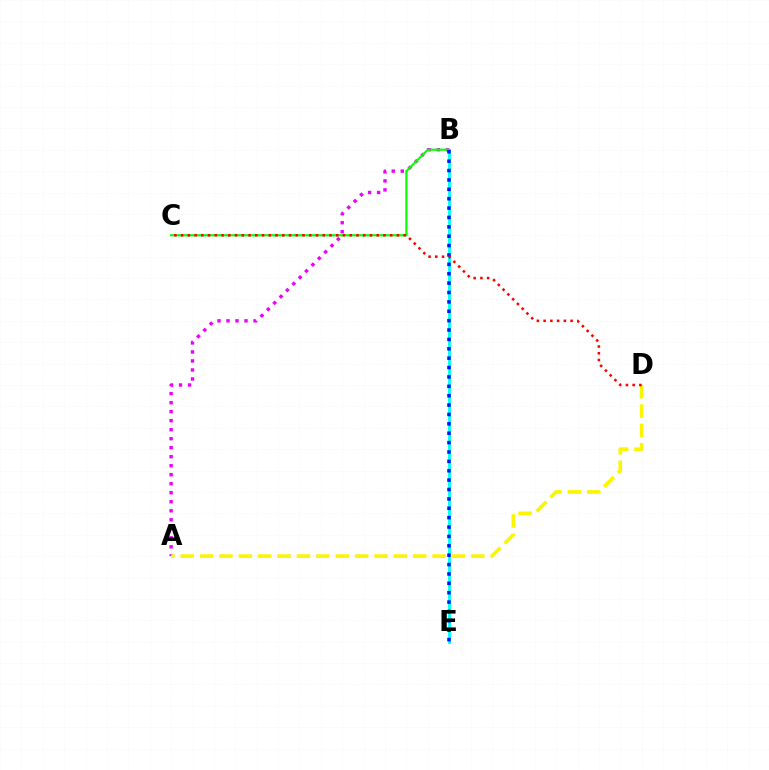{('A', 'B'): [{'color': '#ee00ff', 'line_style': 'dotted', 'thickness': 2.45}], ('B', 'E'): [{'color': '#00fff6', 'line_style': 'solid', 'thickness': 2.04}, {'color': '#0010ff', 'line_style': 'dotted', 'thickness': 2.55}], ('A', 'D'): [{'color': '#fcf500', 'line_style': 'dashed', 'thickness': 2.63}], ('B', 'C'): [{'color': '#08ff00', 'line_style': 'solid', 'thickness': 1.56}], ('C', 'D'): [{'color': '#ff0000', 'line_style': 'dotted', 'thickness': 1.83}]}